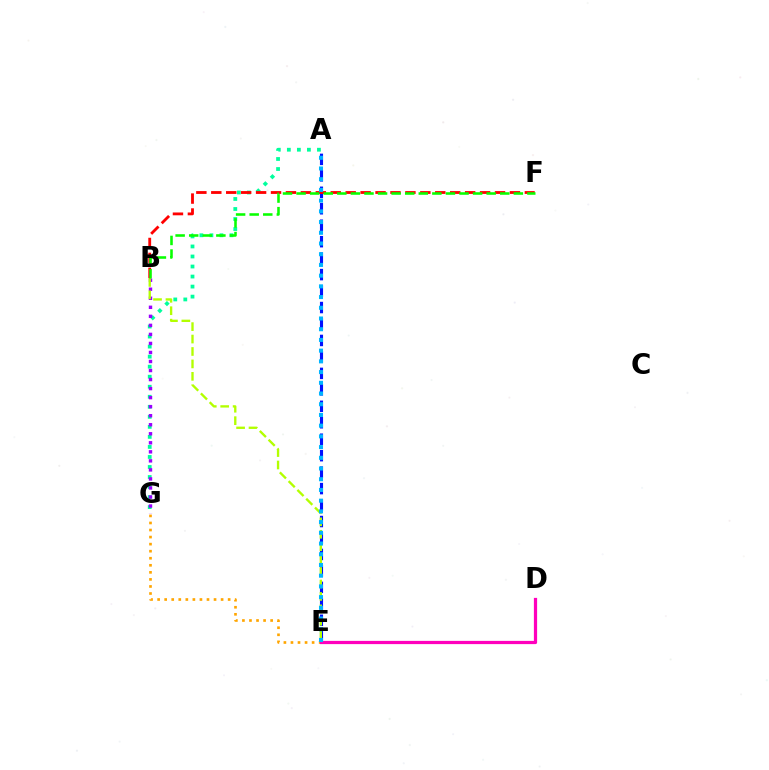{('A', 'E'): [{'color': '#0010ff', 'line_style': 'dashed', 'thickness': 2.24}, {'color': '#00b5ff', 'line_style': 'dotted', 'thickness': 2.91}], ('A', 'G'): [{'color': '#00ff9d', 'line_style': 'dotted', 'thickness': 2.73}], ('B', 'G'): [{'color': '#9b00ff', 'line_style': 'dotted', 'thickness': 2.45}], ('E', 'G'): [{'color': '#ffa500', 'line_style': 'dotted', 'thickness': 1.92}], ('B', 'E'): [{'color': '#b3ff00', 'line_style': 'dashed', 'thickness': 1.69}], ('B', 'F'): [{'color': '#ff0000', 'line_style': 'dashed', 'thickness': 2.03}, {'color': '#08ff00', 'line_style': 'dashed', 'thickness': 1.84}], ('D', 'E'): [{'color': '#ff00bd', 'line_style': 'solid', 'thickness': 2.32}]}